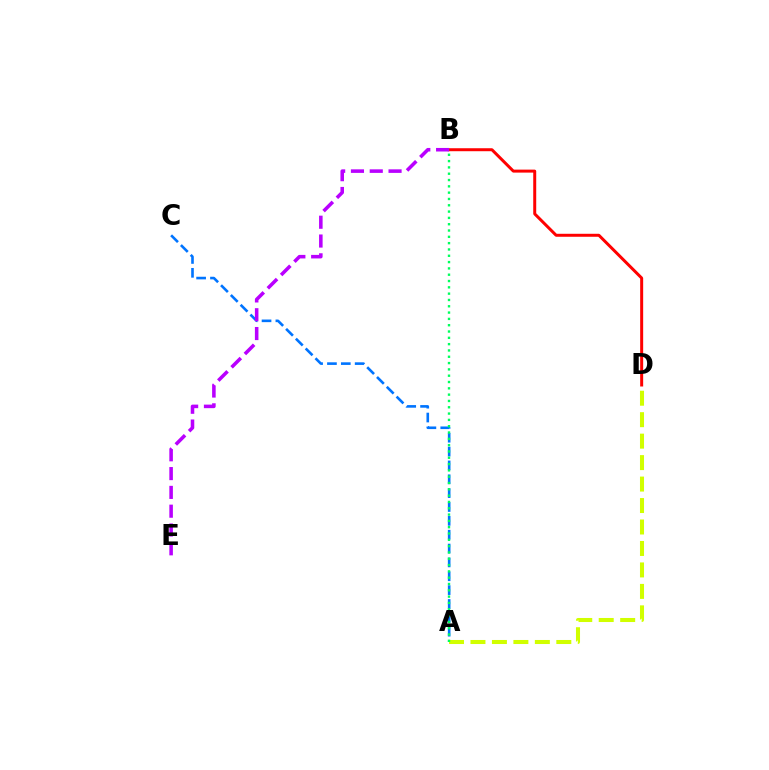{('B', 'D'): [{'color': '#ff0000', 'line_style': 'solid', 'thickness': 2.15}], ('A', 'C'): [{'color': '#0074ff', 'line_style': 'dashed', 'thickness': 1.88}], ('A', 'D'): [{'color': '#d1ff00', 'line_style': 'dashed', 'thickness': 2.92}], ('B', 'E'): [{'color': '#b900ff', 'line_style': 'dashed', 'thickness': 2.55}], ('A', 'B'): [{'color': '#00ff5c', 'line_style': 'dotted', 'thickness': 1.71}]}